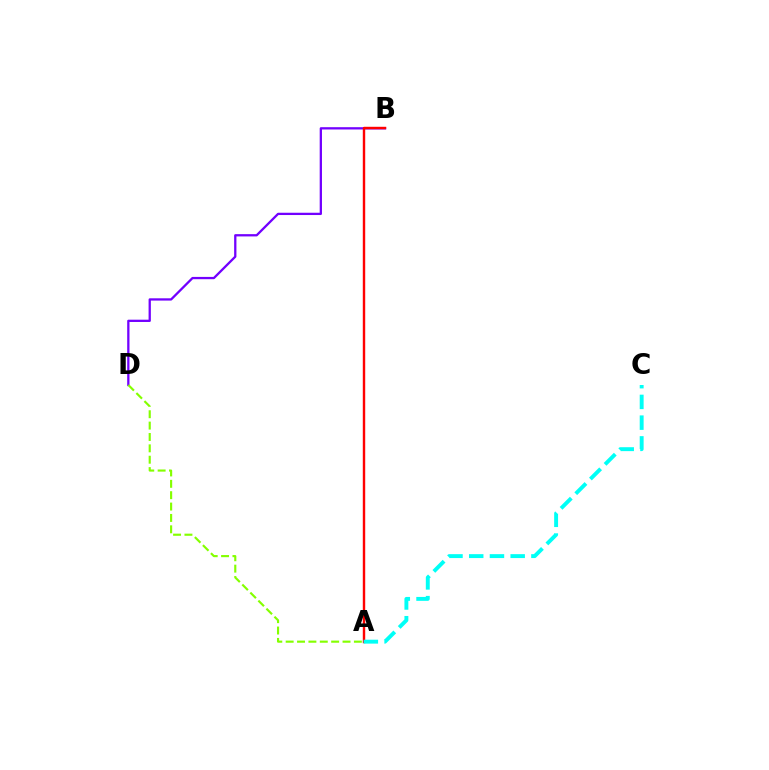{('B', 'D'): [{'color': '#7200ff', 'line_style': 'solid', 'thickness': 1.65}], ('A', 'B'): [{'color': '#ff0000', 'line_style': 'solid', 'thickness': 1.74}], ('A', 'C'): [{'color': '#00fff6', 'line_style': 'dashed', 'thickness': 2.82}], ('A', 'D'): [{'color': '#84ff00', 'line_style': 'dashed', 'thickness': 1.54}]}